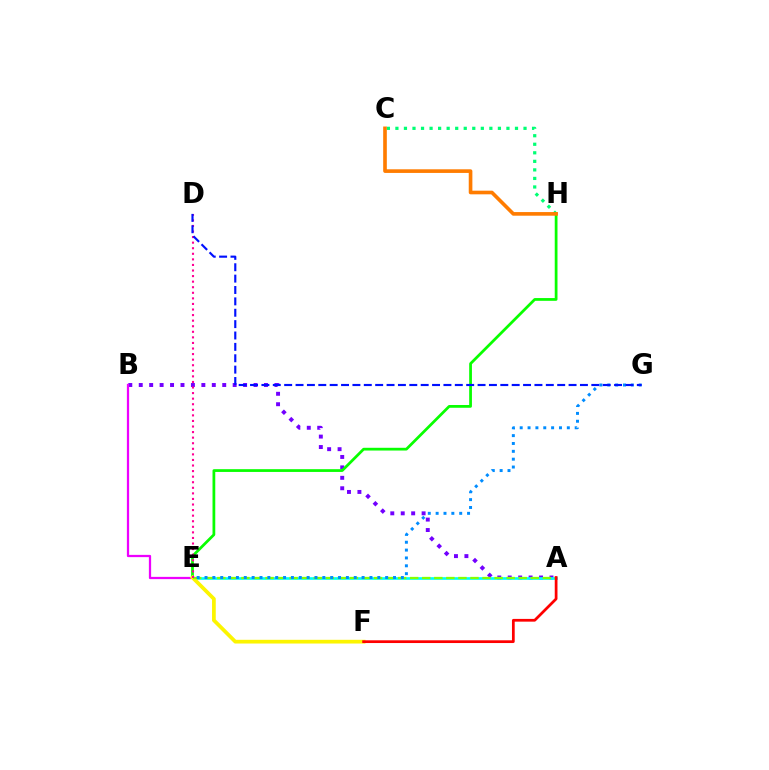{('A', 'B'): [{'color': '#7200ff', 'line_style': 'dotted', 'thickness': 2.84}], ('C', 'H'): [{'color': '#00ff74', 'line_style': 'dotted', 'thickness': 2.32}, {'color': '#ff7c00', 'line_style': 'solid', 'thickness': 2.62}], ('E', 'H'): [{'color': '#08ff00', 'line_style': 'solid', 'thickness': 1.98}], ('A', 'E'): [{'color': '#00fff6', 'line_style': 'solid', 'thickness': 1.91}, {'color': '#84ff00', 'line_style': 'dashed', 'thickness': 1.64}], ('B', 'E'): [{'color': '#ee00ff', 'line_style': 'solid', 'thickness': 1.62}], ('E', 'F'): [{'color': '#fcf500', 'line_style': 'solid', 'thickness': 2.68}], ('A', 'F'): [{'color': '#ff0000', 'line_style': 'solid', 'thickness': 1.97}], ('D', 'E'): [{'color': '#ff0094', 'line_style': 'dotted', 'thickness': 1.51}], ('E', 'G'): [{'color': '#008cff', 'line_style': 'dotted', 'thickness': 2.13}], ('D', 'G'): [{'color': '#0010ff', 'line_style': 'dashed', 'thickness': 1.55}]}